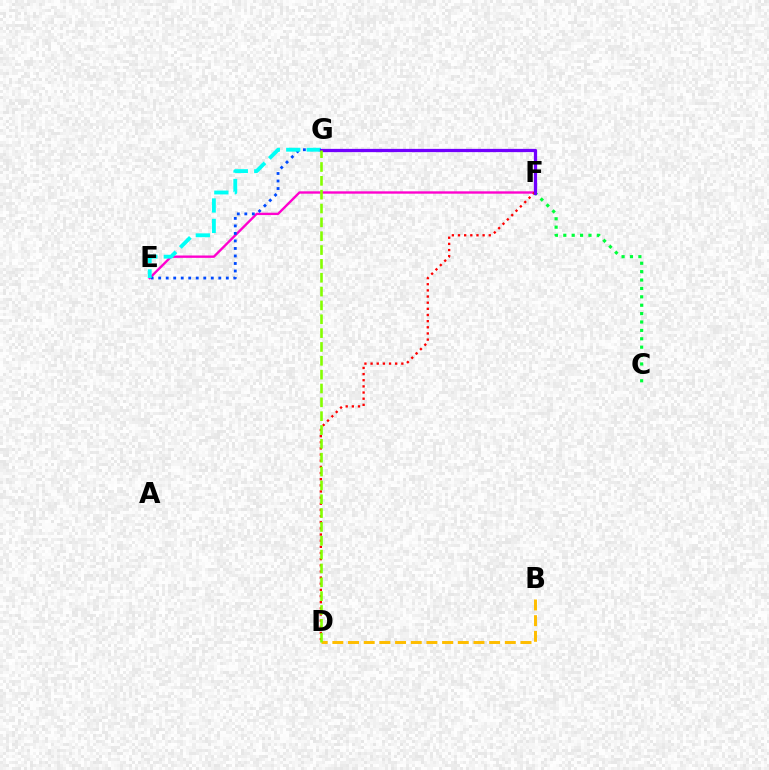{('E', 'F'): [{'color': '#ff00cf', 'line_style': 'solid', 'thickness': 1.7}], ('D', 'F'): [{'color': '#ff0000', 'line_style': 'dotted', 'thickness': 1.67}], ('E', 'G'): [{'color': '#004bff', 'line_style': 'dotted', 'thickness': 2.04}, {'color': '#00fff6', 'line_style': 'dashed', 'thickness': 2.78}], ('C', 'F'): [{'color': '#00ff39', 'line_style': 'dotted', 'thickness': 2.28}], ('B', 'D'): [{'color': '#ffbd00', 'line_style': 'dashed', 'thickness': 2.13}], ('F', 'G'): [{'color': '#7200ff', 'line_style': 'solid', 'thickness': 2.35}], ('D', 'G'): [{'color': '#84ff00', 'line_style': 'dashed', 'thickness': 1.88}]}